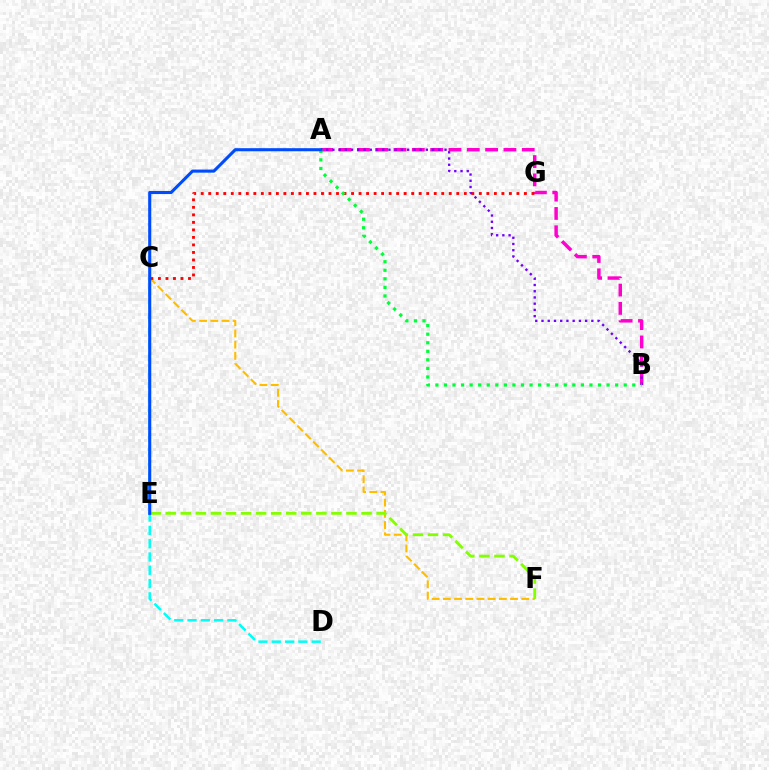{('C', 'D'): [{'color': '#00fff6', 'line_style': 'dashed', 'thickness': 1.81}], ('C', 'F'): [{'color': '#ffbd00', 'line_style': 'dashed', 'thickness': 1.52}], ('E', 'F'): [{'color': '#84ff00', 'line_style': 'dashed', 'thickness': 2.05}], ('A', 'B'): [{'color': '#ff00cf', 'line_style': 'dashed', 'thickness': 2.49}, {'color': '#7200ff', 'line_style': 'dotted', 'thickness': 1.69}, {'color': '#00ff39', 'line_style': 'dotted', 'thickness': 2.33}], ('C', 'G'): [{'color': '#ff0000', 'line_style': 'dotted', 'thickness': 2.04}], ('A', 'E'): [{'color': '#004bff', 'line_style': 'solid', 'thickness': 2.22}]}